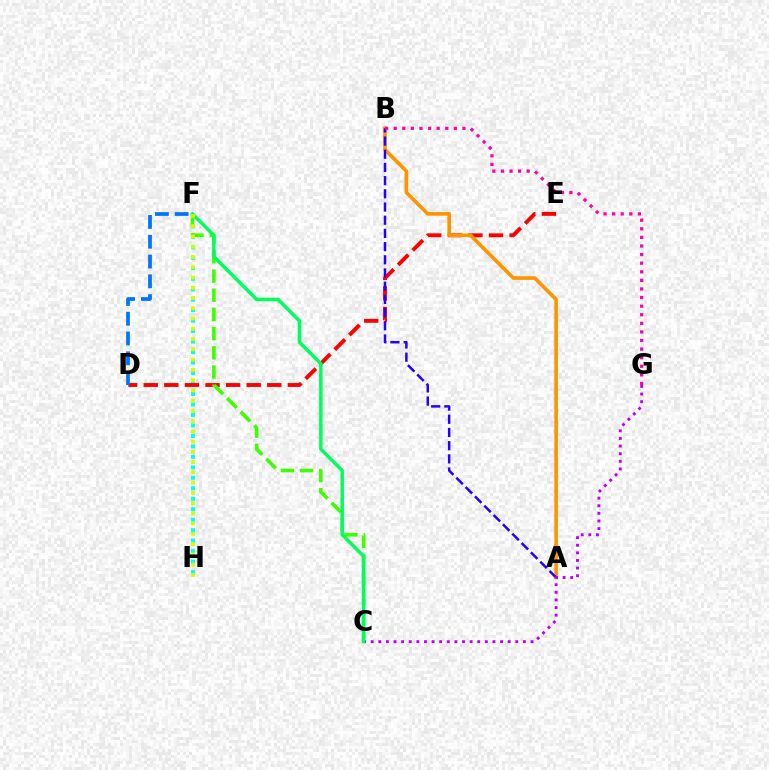{('F', 'H'): [{'color': '#00fff6', 'line_style': 'dotted', 'thickness': 2.85}, {'color': '#d1ff00', 'line_style': 'dotted', 'thickness': 2.79}], ('D', 'E'): [{'color': '#ff0000', 'line_style': 'dashed', 'thickness': 2.8}], ('A', 'B'): [{'color': '#ff9400', 'line_style': 'solid', 'thickness': 2.61}, {'color': '#2500ff', 'line_style': 'dashed', 'thickness': 1.79}], ('C', 'F'): [{'color': '#3dff00', 'line_style': 'dashed', 'thickness': 2.61}, {'color': '#00ff5c', 'line_style': 'solid', 'thickness': 2.49}], ('C', 'G'): [{'color': '#b900ff', 'line_style': 'dotted', 'thickness': 2.07}], ('B', 'G'): [{'color': '#ff00ac', 'line_style': 'dotted', 'thickness': 2.33}], ('D', 'F'): [{'color': '#0074ff', 'line_style': 'dashed', 'thickness': 2.69}]}